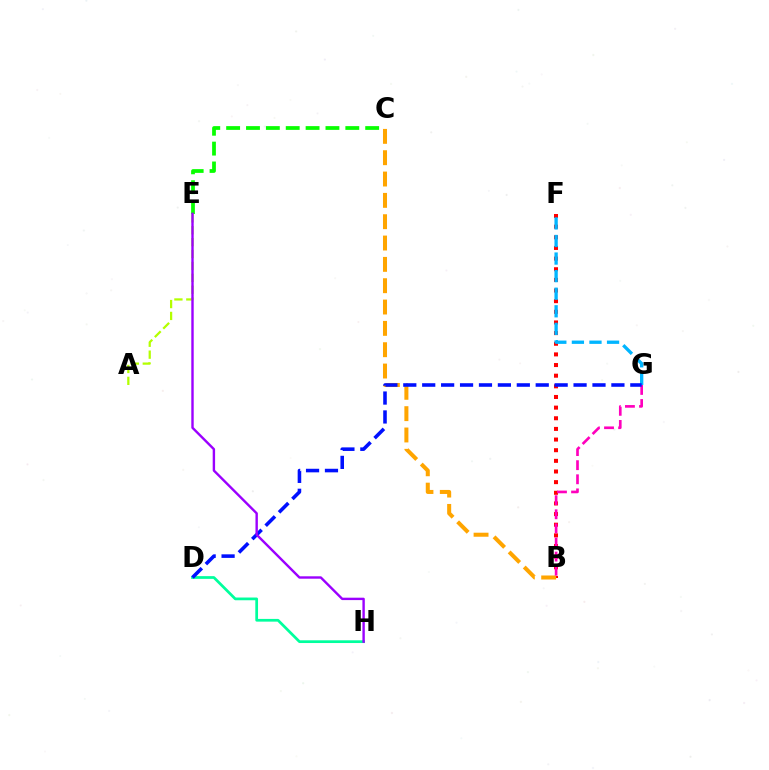{('B', 'F'): [{'color': '#ff0000', 'line_style': 'dotted', 'thickness': 2.89}], ('F', 'G'): [{'color': '#00b5ff', 'line_style': 'dashed', 'thickness': 2.39}], ('B', 'C'): [{'color': '#ffa500', 'line_style': 'dashed', 'thickness': 2.9}], ('D', 'H'): [{'color': '#00ff9d', 'line_style': 'solid', 'thickness': 1.96}], ('B', 'G'): [{'color': '#ff00bd', 'line_style': 'dashed', 'thickness': 1.92}], ('C', 'E'): [{'color': '#08ff00', 'line_style': 'dashed', 'thickness': 2.7}], ('A', 'E'): [{'color': '#b3ff00', 'line_style': 'dashed', 'thickness': 1.62}], ('D', 'G'): [{'color': '#0010ff', 'line_style': 'dashed', 'thickness': 2.57}], ('E', 'H'): [{'color': '#9b00ff', 'line_style': 'solid', 'thickness': 1.73}]}